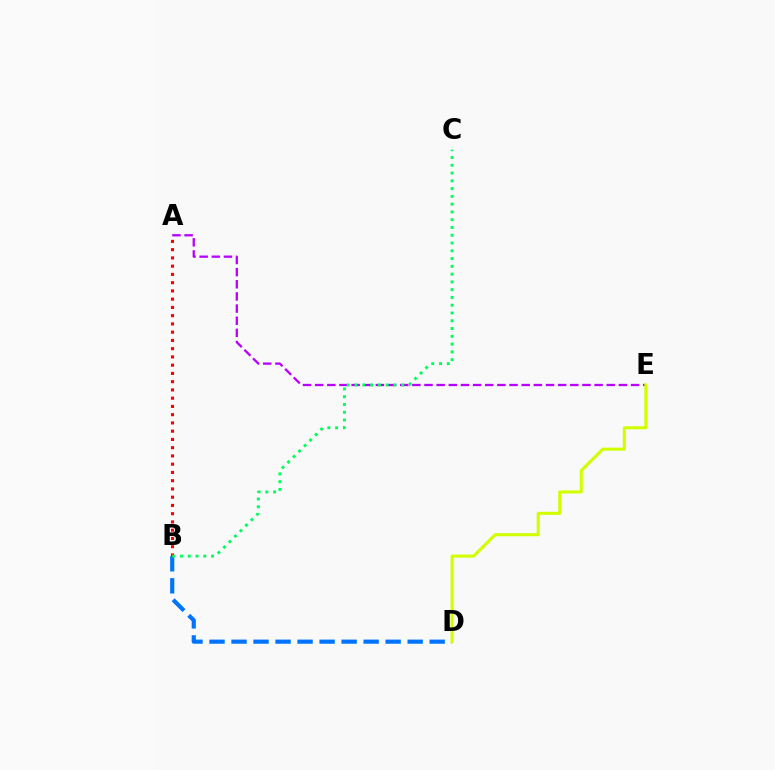{('B', 'D'): [{'color': '#0074ff', 'line_style': 'dashed', 'thickness': 2.99}], ('A', 'E'): [{'color': '#b900ff', 'line_style': 'dashed', 'thickness': 1.65}], ('A', 'B'): [{'color': '#ff0000', 'line_style': 'dotted', 'thickness': 2.24}], ('B', 'C'): [{'color': '#00ff5c', 'line_style': 'dotted', 'thickness': 2.11}], ('D', 'E'): [{'color': '#d1ff00', 'line_style': 'solid', 'thickness': 2.21}]}